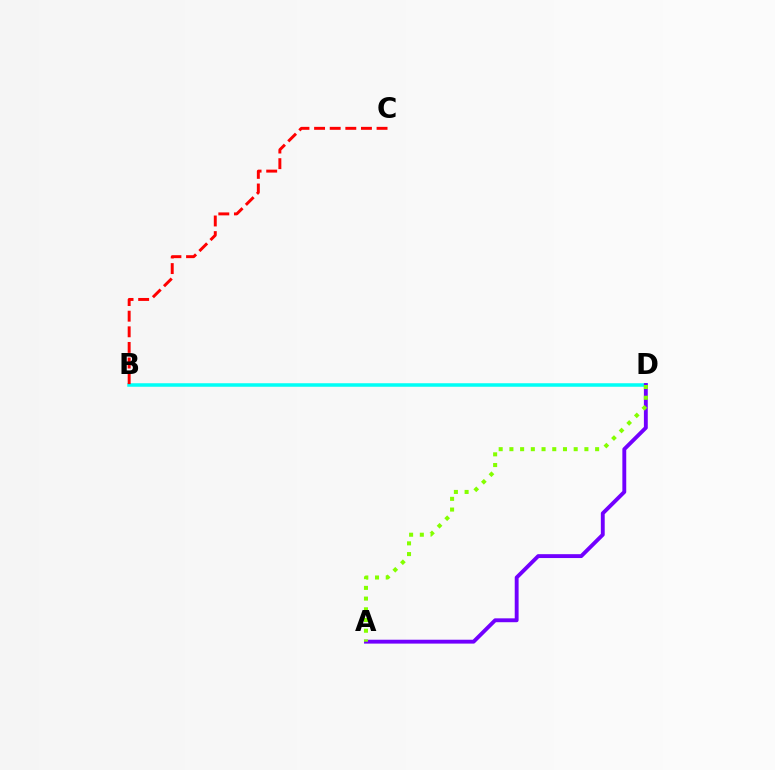{('B', 'D'): [{'color': '#00fff6', 'line_style': 'solid', 'thickness': 2.53}], ('A', 'D'): [{'color': '#7200ff', 'line_style': 'solid', 'thickness': 2.79}, {'color': '#84ff00', 'line_style': 'dotted', 'thickness': 2.91}], ('B', 'C'): [{'color': '#ff0000', 'line_style': 'dashed', 'thickness': 2.12}]}